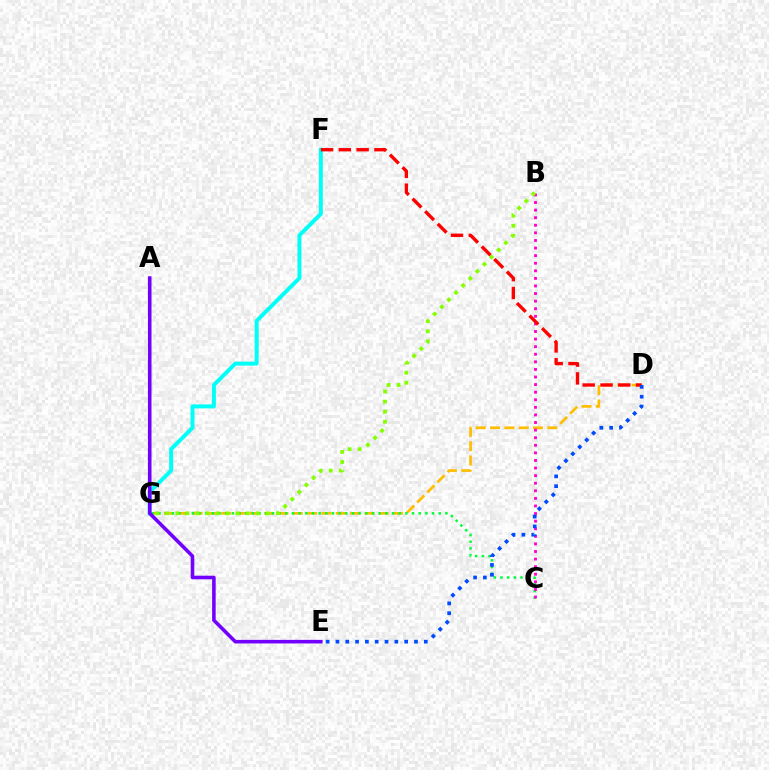{('D', 'G'): [{'color': '#ffbd00', 'line_style': 'dashed', 'thickness': 1.95}], ('C', 'G'): [{'color': '#00ff39', 'line_style': 'dotted', 'thickness': 1.81}], ('B', 'C'): [{'color': '#ff00cf', 'line_style': 'dotted', 'thickness': 2.06}], ('F', 'G'): [{'color': '#00fff6', 'line_style': 'solid', 'thickness': 2.86}], ('B', 'G'): [{'color': '#84ff00', 'line_style': 'dotted', 'thickness': 2.73}], ('D', 'F'): [{'color': '#ff0000', 'line_style': 'dashed', 'thickness': 2.42}], ('D', 'E'): [{'color': '#004bff', 'line_style': 'dotted', 'thickness': 2.67}], ('A', 'E'): [{'color': '#7200ff', 'line_style': 'solid', 'thickness': 2.57}]}